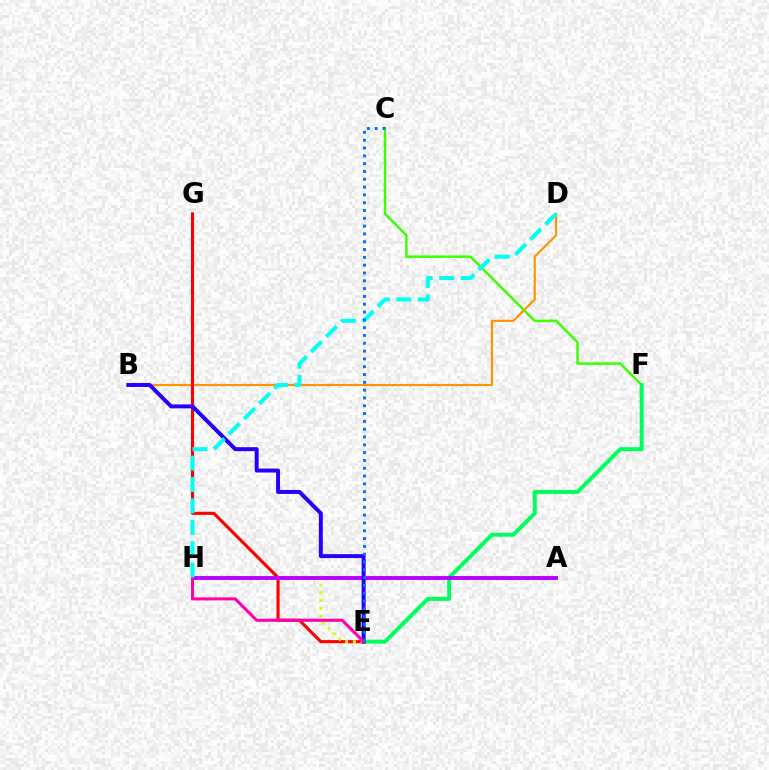{('C', 'F'): [{'color': '#3dff00', 'line_style': 'solid', 'thickness': 1.79}], ('E', 'F'): [{'color': '#00ff5c', 'line_style': 'solid', 'thickness': 2.87}], ('B', 'D'): [{'color': '#ff9400', 'line_style': 'solid', 'thickness': 1.57}], ('E', 'G'): [{'color': '#ff0000', 'line_style': 'solid', 'thickness': 2.25}], ('E', 'H'): [{'color': '#d1ff00', 'line_style': 'dotted', 'thickness': 2.11}, {'color': '#ff00ac', 'line_style': 'solid', 'thickness': 2.2}], ('A', 'H'): [{'color': '#b900ff', 'line_style': 'solid', 'thickness': 2.8}], ('B', 'E'): [{'color': '#2500ff', 'line_style': 'solid', 'thickness': 2.85}], ('D', 'H'): [{'color': '#00fff6', 'line_style': 'dashed', 'thickness': 2.91}], ('C', 'E'): [{'color': '#0074ff', 'line_style': 'dotted', 'thickness': 2.12}]}